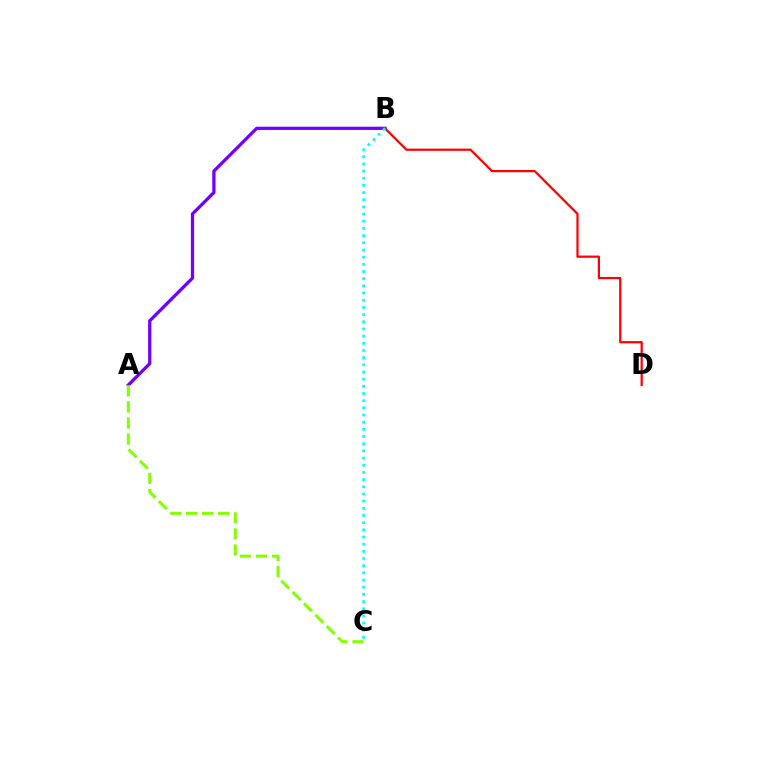{('A', 'B'): [{'color': '#7200ff', 'line_style': 'solid', 'thickness': 2.34}], ('B', 'D'): [{'color': '#ff0000', 'line_style': 'solid', 'thickness': 1.6}], ('B', 'C'): [{'color': '#00fff6', 'line_style': 'dotted', 'thickness': 1.95}], ('A', 'C'): [{'color': '#84ff00', 'line_style': 'dashed', 'thickness': 2.18}]}